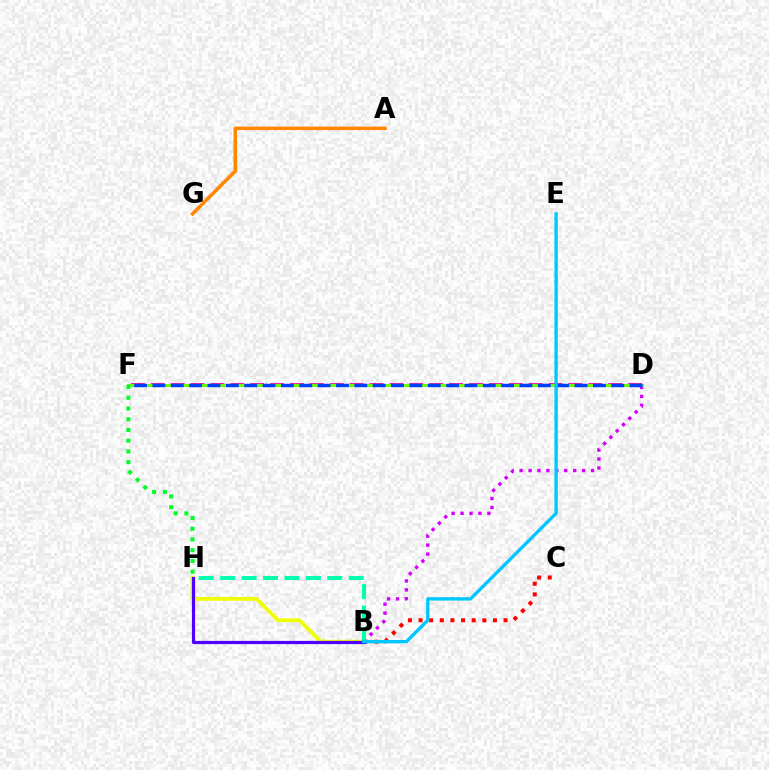{('B', 'C'): [{'color': '#ff0000', 'line_style': 'dotted', 'thickness': 2.89}], ('B', 'H'): [{'color': '#eeff00', 'line_style': 'solid', 'thickness': 2.69}, {'color': '#00ffaf', 'line_style': 'dashed', 'thickness': 2.91}, {'color': '#4f00ff', 'line_style': 'solid', 'thickness': 2.31}], ('B', 'D'): [{'color': '#d600ff', 'line_style': 'dotted', 'thickness': 2.43}], ('D', 'F'): [{'color': '#ff00a0', 'line_style': 'dashed', 'thickness': 2.7}, {'color': '#66ff00', 'line_style': 'solid', 'thickness': 2.15}, {'color': '#003fff', 'line_style': 'dashed', 'thickness': 2.49}], ('F', 'H'): [{'color': '#00ff27', 'line_style': 'dotted', 'thickness': 2.92}], ('A', 'G'): [{'color': '#ff8800', 'line_style': 'solid', 'thickness': 2.53}], ('B', 'E'): [{'color': '#00c7ff', 'line_style': 'solid', 'thickness': 2.42}]}